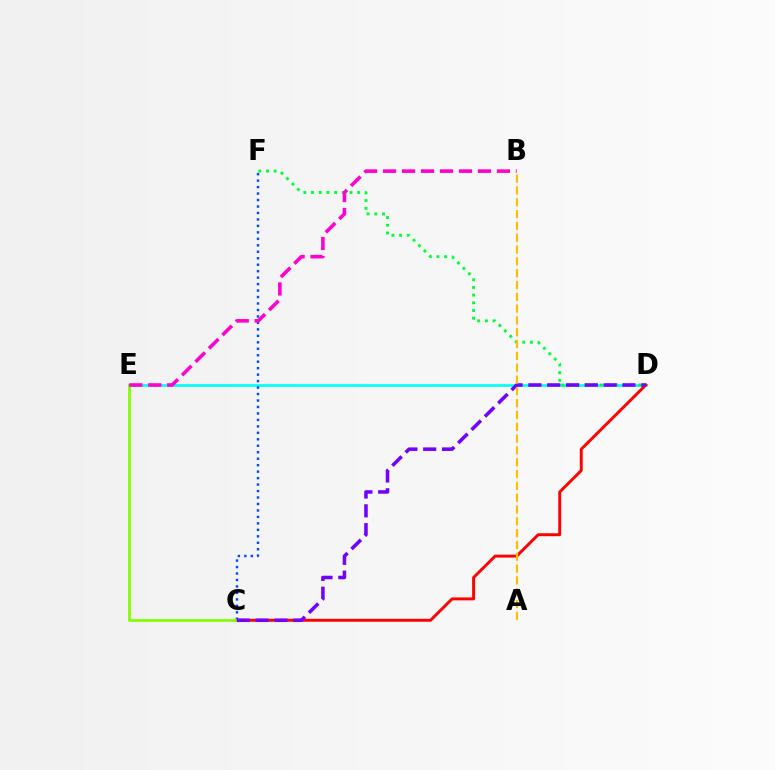{('D', 'E'): [{'color': '#00fff6', 'line_style': 'solid', 'thickness': 1.92}], ('C', 'D'): [{'color': '#ff0000', 'line_style': 'solid', 'thickness': 2.12}, {'color': '#7200ff', 'line_style': 'dashed', 'thickness': 2.56}], ('C', 'F'): [{'color': '#004bff', 'line_style': 'dotted', 'thickness': 1.76}], ('C', 'E'): [{'color': '#84ff00', 'line_style': 'solid', 'thickness': 2.0}], ('D', 'F'): [{'color': '#00ff39', 'line_style': 'dotted', 'thickness': 2.09}], ('B', 'E'): [{'color': '#ff00cf', 'line_style': 'dashed', 'thickness': 2.58}], ('A', 'B'): [{'color': '#ffbd00', 'line_style': 'dashed', 'thickness': 1.61}]}